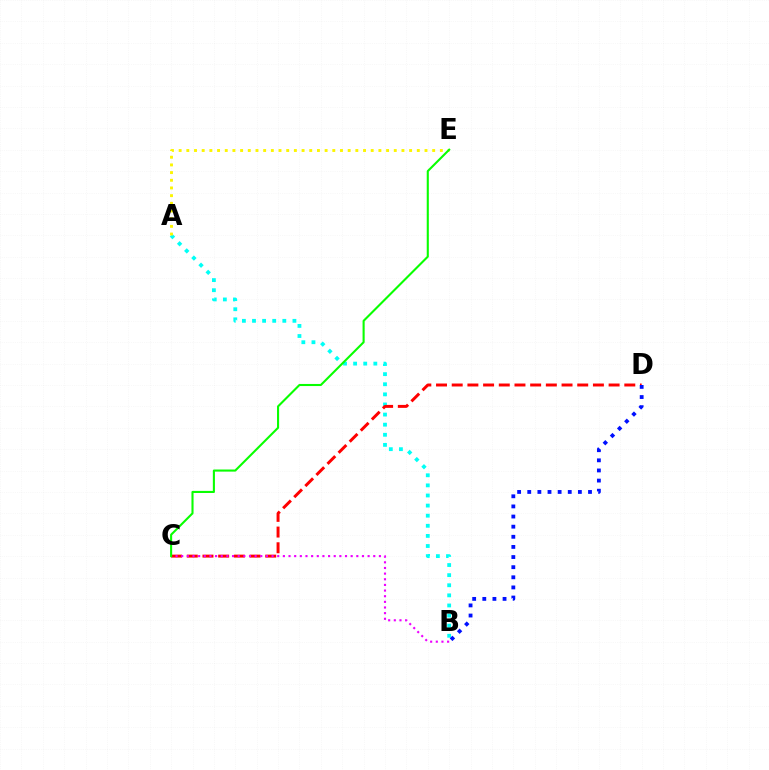{('A', 'B'): [{'color': '#00fff6', 'line_style': 'dotted', 'thickness': 2.75}], ('A', 'E'): [{'color': '#fcf500', 'line_style': 'dotted', 'thickness': 2.09}], ('C', 'D'): [{'color': '#ff0000', 'line_style': 'dashed', 'thickness': 2.13}], ('B', 'C'): [{'color': '#ee00ff', 'line_style': 'dotted', 'thickness': 1.53}], ('C', 'E'): [{'color': '#08ff00', 'line_style': 'solid', 'thickness': 1.51}], ('B', 'D'): [{'color': '#0010ff', 'line_style': 'dotted', 'thickness': 2.75}]}